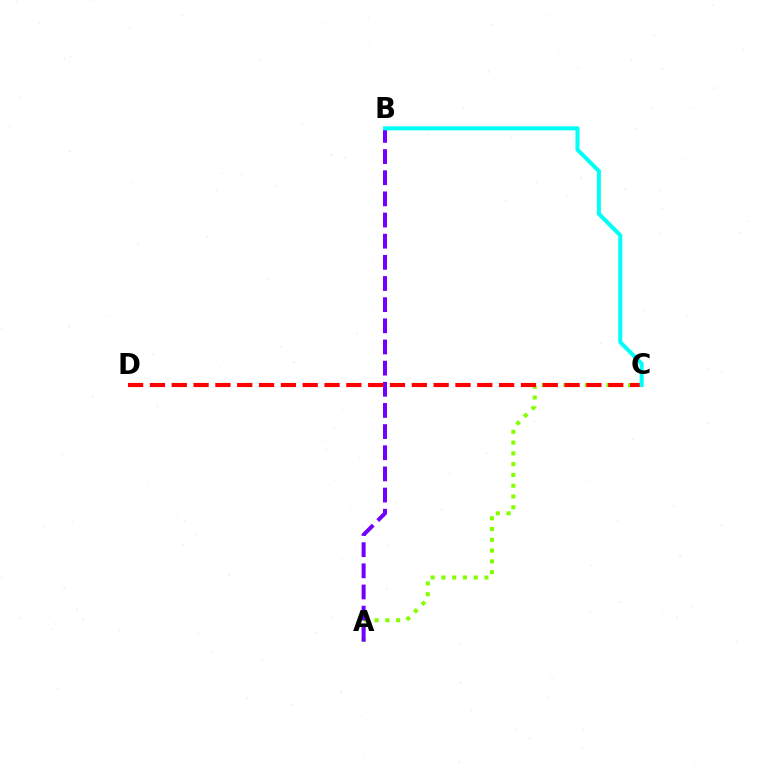{('A', 'C'): [{'color': '#84ff00', 'line_style': 'dotted', 'thickness': 2.93}], ('A', 'B'): [{'color': '#7200ff', 'line_style': 'dashed', 'thickness': 2.87}], ('C', 'D'): [{'color': '#ff0000', 'line_style': 'dashed', 'thickness': 2.96}], ('B', 'C'): [{'color': '#00fff6', 'line_style': 'solid', 'thickness': 2.9}]}